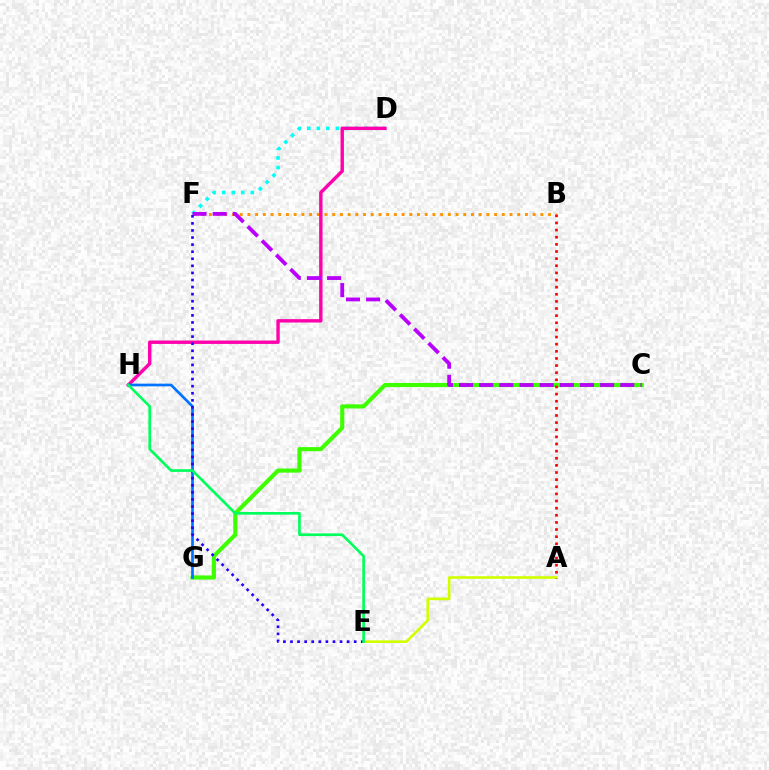{('B', 'F'): [{'color': '#ff9400', 'line_style': 'dotted', 'thickness': 2.09}], ('A', 'E'): [{'color': '#d1ff00', 'line_style': 'solid', 'thickness': 1.91}], ('D', 'F'): [{'color': '#00fff6', 'line_style': 'dotted', 'thickness': 2.6}], ('D', 'H'): [{'color': '#ff00ac', 'line_style': 'solid', 'thickness': 2.44}], ('C', 'G'): [{'color': '#3dff00', 'line_style': 'solid', 'thickness': 2.97}], ('C', 'F'): [{'color': '#b900ff', 'line_style': 'dashed', 'thickness': 2.74}], ('G', 'H'): [{'color': '#0074ff', 'line_style': 'solid', 'thickness': 1.96}], ('E', 'F'): [{'color': '#2500ff', 'line_style': 'dotted', 'thickness': 1.92}], ('E', 'H'): [{'color': '#00ff5c', 'line_style': 'solid', 'thickness': 1.91}], ('A', 'B'): [{'color': '#ff0000', 'line_style': 'dotted', 'thickness': 1.94}]}